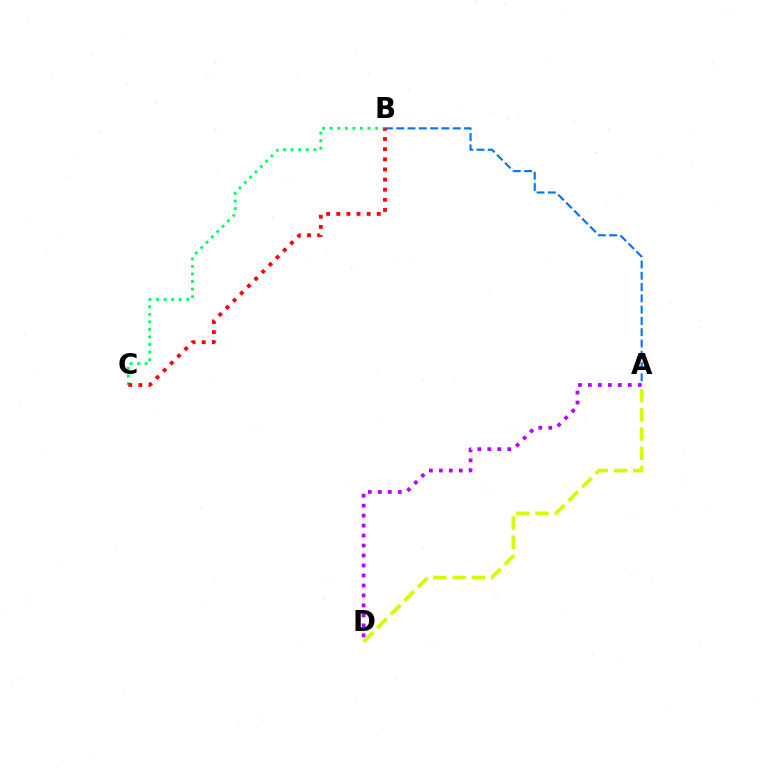{('B', 'C'): [{'color': '#00ff5c', 'line_style': 'dotted', 'thickness': 2.05}, {'color': '#ff0000', 'line_style': 'dotted', 'thickness': 2.75}], ('A', 'D'): [{'color': '#d1ff00', 'line_style': 'dashed', 'thickness': 2.61}, {'color': '#b900ff', 'line_style': 'dotted', 'thickness': 2.71}], ('A', 'B'): [{'color': '#0074ff', 'line_style': 'dashed', 'thickness': 1.53}]}